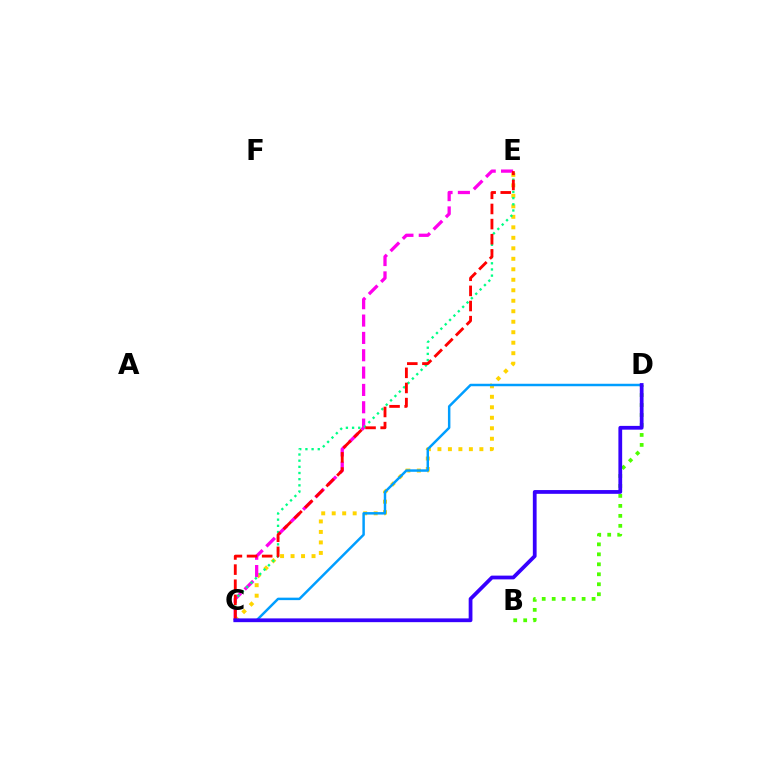{('C', 'E'): [{'color': '#ffd500', 'line_style': 'dotted', 'thickness': 2.85}, {'color': '#ff00ed', 'line_style': 'dashed', 'thickness': 2.36}, {'color': '#00ff86', 'line_style': 'dotted', 'thickness': 1.68}, {'color': '#ff0000', 'line_style': 'dashed', 'thickness': 2.06}], ('B', 'D'): [{'color': '#4fff00', 'line_style': 'dotted', 'thickness': 2.71}], ('C', 'D'): [{'color': '#009eff', 'line_style': 'solid', 'thickness': 1.78}, {'color': '#3700ff', 'line_style': 'solid', 'thickness': 2.71}]}